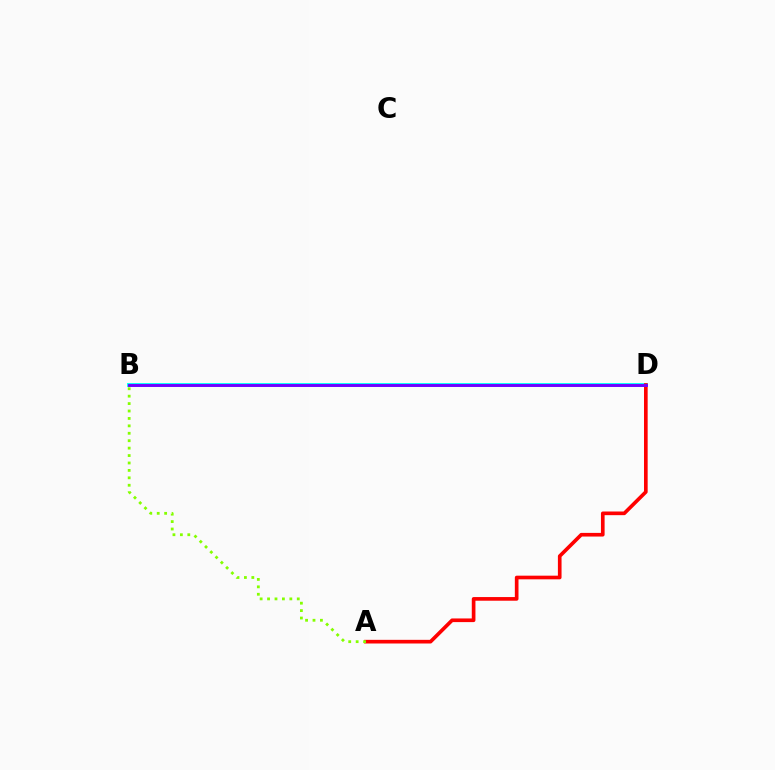{('B', 'D'): [{'color': '#00fff6', 'line_style': 'solid', 'thickness': 2.8}, {'color': '#7200ff', 'line_style': 'solid', 'thickness': 2.1}], ('A', 'D'): [{'color': '#ff0000', 'line_style': 'solid', 'thickness': 2.63}], ('A', 'B'): [{'color': '#84ff00', 'line_style': 'dotted', 'thickness': 2.02}]}